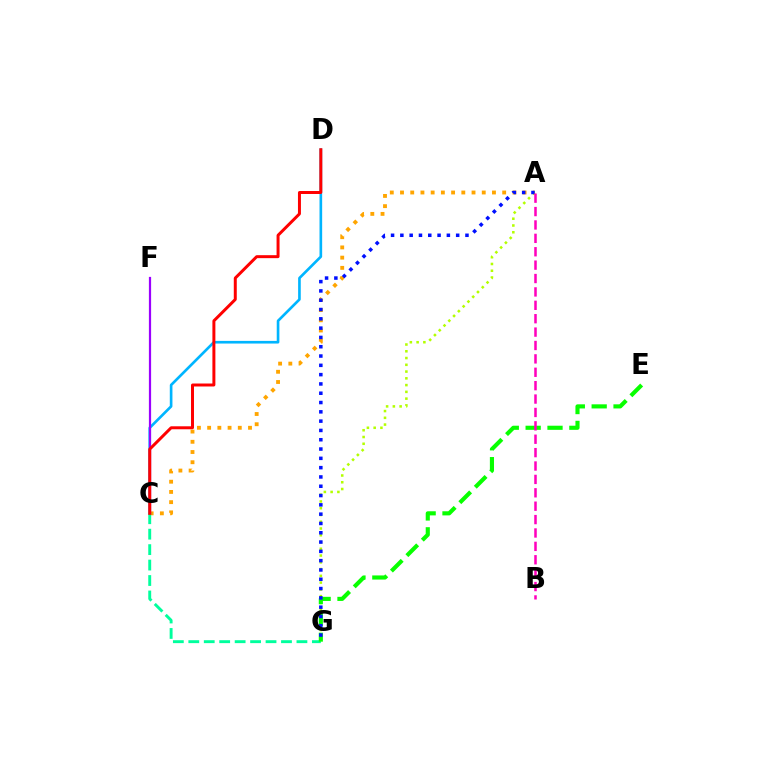{('A', 'C'): [{'color': '#ffa500', 'line_style': 'dotted', 'thickness': 2.78}], ('A', 'G'): [{'color': '#b3ff00', 'line_style': 'dotted', 'thickness': 1.84}, {'color': '#0010ff', 'line_style': 'dotted', 'thickness': 2.53}], ('C', 'D'): [{'color': '#00b5ff', 'line_style': 'solid', 'thickness': 1.91}, {'color': '#ff0000', 'line_style': 'solid', 'thickness': 2.14}], ('C', 'G'): [{'color': '#00ff9d', 'line_style': 'dashed', 'thickness': 2.1}], ('C', 'F'): [{'color': '#9b00ff', 'line_style': 'solid', 'thickness': 1.6}], ('E', 'G'): [{'color': '#08ff00', 'line_style': 'dashed', 'thickness': 2.97}], ('A', 'B'): [{'color': '#ff00bd', 'line_style': 'dashed', 'thickness': 1.82}]}